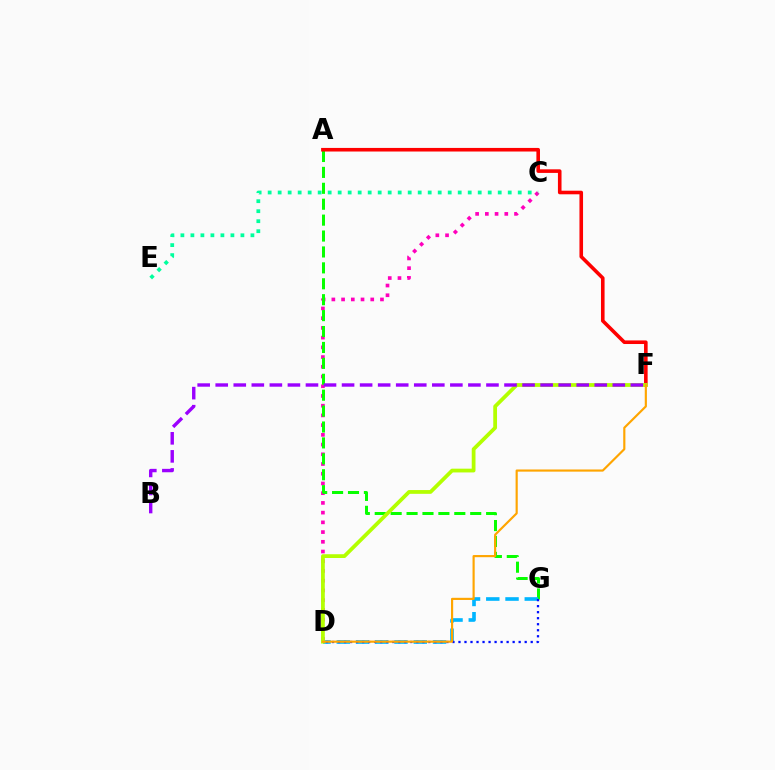{('C', 'D'): [{'color': '#ff00bd', 'line_style': 'dotted', 'thickness': 2.64}], ('A', 'G'): [{'color': '#08ff00', 'line_style': 'dashed', 'thickness': 2.16}], ('A', 'F'): [{'color': '#ff0000', 'line_style': 'solid', 'thickness': 2.59}], ('D', 'G'): [{'color': '#00b5ff', 'line_style': 'dashed', 'thickness': 2.62}, {'color': '#0010ff', 'line_style': 'dotted', 'thickness': 1.64}], ('D', 'F'): [{'color': '#b3ff00', 'line_style': 'solid', 'thickness': 2.71}, {'color': '#ffa500', 'line_style': 'solid', 'thickness': 1.56}], ('C', 'E'): [{'color': '#00ff9d', 'line_style': 'dotted', 'thickness': 2.72}], ('B', 'F'): [{'color': '#9b00ff', 'line_style': 'dashed', 'thickness': 2.45}]}